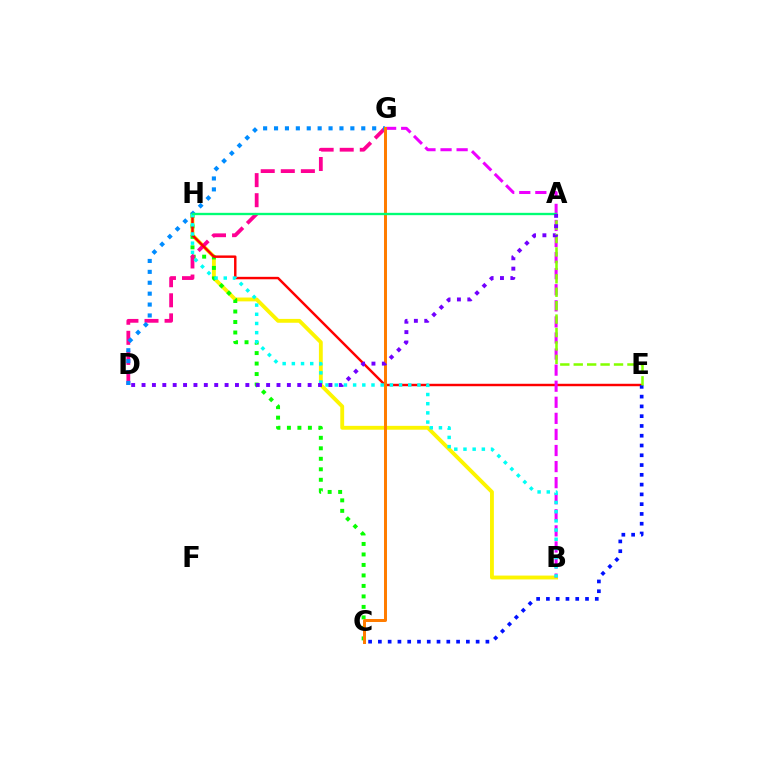{('B', 'H'): [{'color': '#fcf500', 'line_style': 'solid', 'thickness': 2.77}, {'color': '#00fff6', 'line_style': 'dotted', 'thickness': 2.5}], ('C', 'H'): [{'color': '#08ff00', 'line_style': 'dotted', 'thickness': 2.85}], ('D', 'G'): [{'color': '#ff0094', 'line_style': 'dashed', 'thickness': 2.73}, {'color': '#008cff', 'line_style': 'dotted', 'thickness': 2.96}], ('E', 'H'): [{'color': '#ff0000', 'line_style': 'solid', 'thickness': 1.76}], ('B', 'G'): [{'color': '#ee00ff', 'line_style': 'dashed', 'thickness': 2.18}], ('C', 'E'): [{'color': '#0010ff', 'line_style': 'dotted', 'thickness': 2.66}], ('A', 'E'): [{'color': '#84ff00', 'line_style': 'dashed', 'thickness': 1.82}], ('C', 'G'): [{'color': '#ff7c00', 'line_style': 'solid', 'thickness': 2.15}], ('A', 'H'): [{'color': '#00ff74', 'line_style': 'solid', 'thickness': 1.69}], ('A', 'D'): [{'color': '#7200ff', 'line_style': 'dotted', 'thickness': 2.82}]}